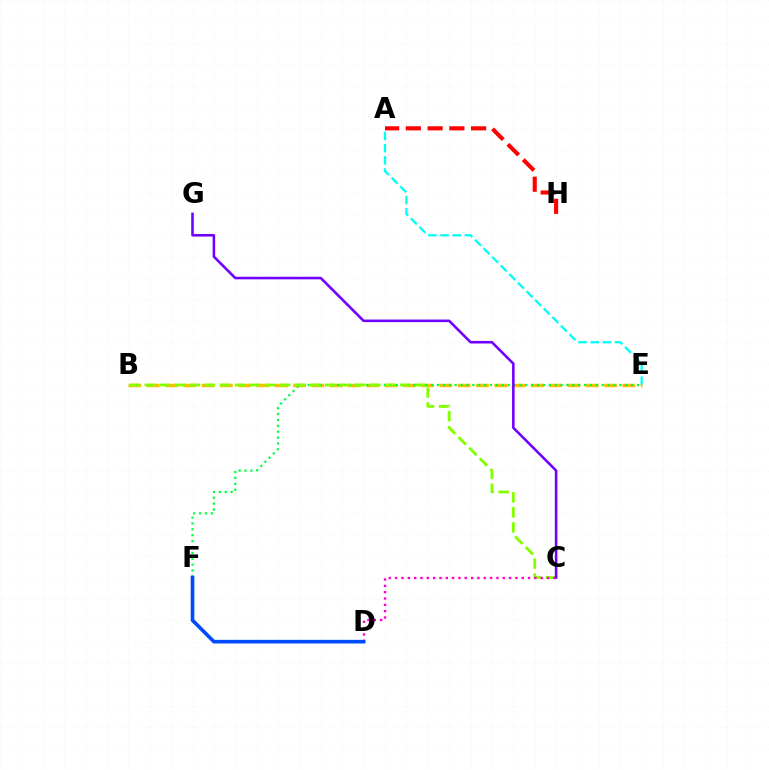{('A', 'E'): [{'color': '#00fff6', 'line_style': 'dashed', 'thickness': 1.65}], ('B', 'E'): [{'color': '#ffbd00', 'line_style': 'dashed', 'thickness': 2.49}], ('E', 'F'): [{'color': '#00ff39', 'line_style': 'dotted', 'thickness': 1.6}], ('B', 'C'): [{'color': '#84ff00', 'line_style': 'dashed', 'thickness': 2.04}], ('C', 'D'): [{'color': '#ff00cf', 'line_style': 'dotted', 'thickness': 1.72}], ('A', 'H'): [{'color': '#ff0000', 'line_style': 'dashed', 'thickness': 2.95}], ('D', 'F'): [{'color': '#004bff', 'line_style': 'solid', 'thickness': 2.62}], ('C', 'G'): [{'color': '#7200ff', 'line_style': 'solid', 'thickness': 1.86}]}